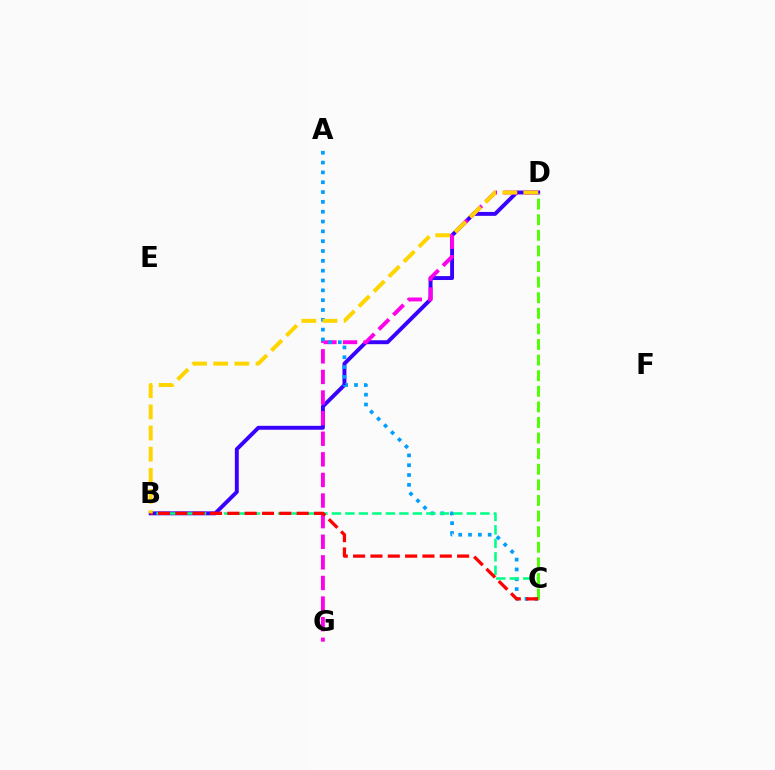{('B', 'D'): [{'color': '#3700ff', 'line_style': 'solid', 'thickness': 2.82}, {'color': '#ffd500', 'line_style': 'dashed', 'thickness': 2.87}], ('D', 'G'): [{'color': '#ff00ed', 'line_style': 'dashed', 'thickness': 2.8}], ('A', 'C'): [{'color': '#009eff', 'line_style': 'dotted', 'thickness': 2.67}], ('B', 'C'): [{'color': '#00ff86', 'line_style': 'dashed', 'thickness': 1.83}, {'color': '#ff0000', 'line_style': 'dashed', 'thickness': 2.35}], ('C', 'D'): [{'color': '#4fff00', 'line_style': 'dashed', 'thickness': 2.12}]}